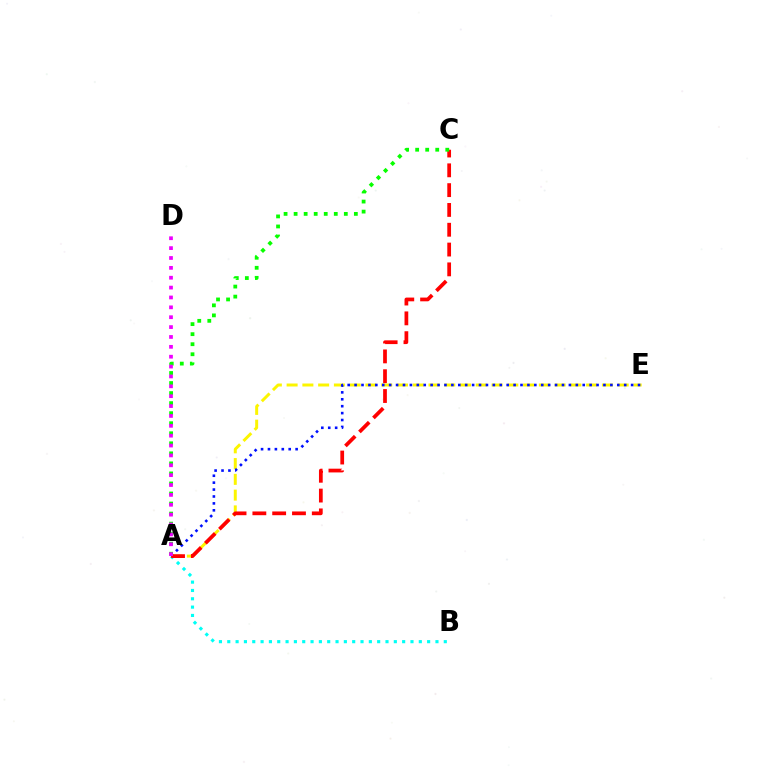{('A', 'E'): [{'color': '#fcf500', 'line_style': 'dashed', 'thickness': 2.14}, {'color': '#0010ff', 'line_style': 'dotted', 'thickness': 1.88}], ('A', 'B'): [{'color': '#00fff6', 'line_style': 'dotted', 'thickness': 2.26}], ('A', 'C'): [{'color': '#ff0000', 'line_style': 'dashed', 'thickness': 2.69}, {'color': '#08ff00', 'line_style': 'dotted', 'thickness': 2.73}], ('A', 'D'): [{'color': '#ee00ff', 'line_style': 'dotted', 'thickness': 2.68}]}